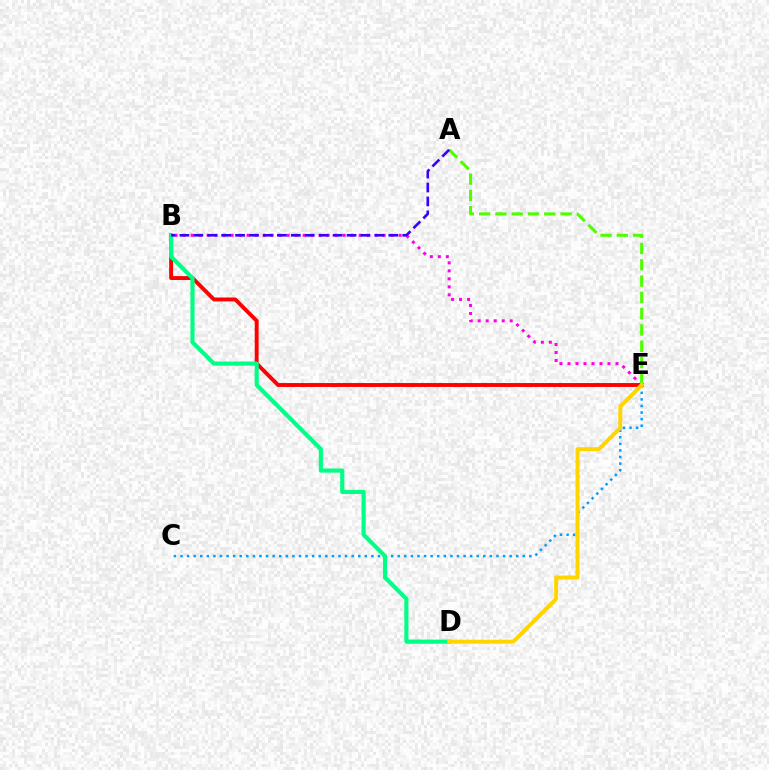{('B', 'E'): [{'color': '#ff00ed', 'line_style': 'dotted', 'thickness': 2.17}, {'color': '#ff0000', 'line_style': 'solid', 'thickness': 2.81}], ('C', 'E'): [{'color': '#009eff', 'line_style': 'dotted', 'thickness': 1.79}], ('B', 'D'): [{'color': '#00ff86', 'line_style': 'solid', 'thickness': 2.98}], ('A', 'E'): [{'color': '#4fff00', 'line_style': 'dashed', 'thickness': 2.21}], ('D', 'E'): [{'color': '#ffd500', 'line_style': 'solid', 'thickness': 2.84}], ('A', 'B'): [{'color': '#3700ff', 'line_style': 'dashed', 'thickness': 1.89}]}